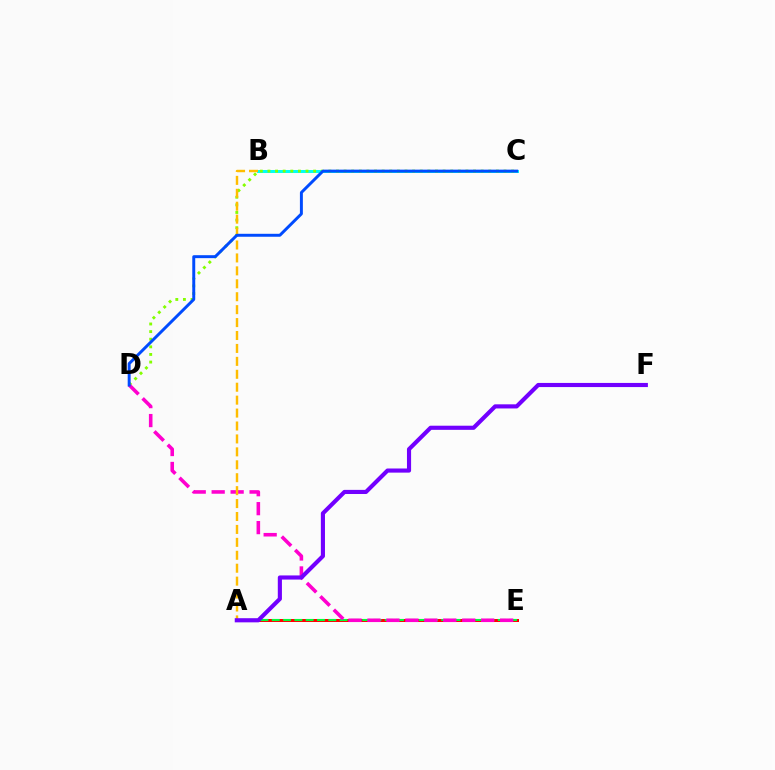{('B', 'C'): [{'color': '#00fff6', 'line_style': 'solid', 'thickness': 2.15}], ('C', 'D'): [{'color': '#84ff00', 'line_style': 'dotted', 'thickness': 2.07}, {'color': '#004bff', 'line_style': 'solid', 'thickness': 2.13}], ('A', 'E'): [{'color': '#ff0000', 'line_style': 'solid', 'thickness': 2.16}, {'color': '#00ff39', 'line_style': 'dashed', 'thickness': 1.54}], ('D', 'E'): [{'color': '#ff00cf', 'line_style': 'dashed', 'thickness': 2.57}], ('A', 'B'): [{'color': '#ffbd00', 'line_style': 'dashed', 'thickness': 1.76}], ('A', 'F'): [{'color': '#7200ff', 'line_style': 'solid', 'thickness': 2.97}]}